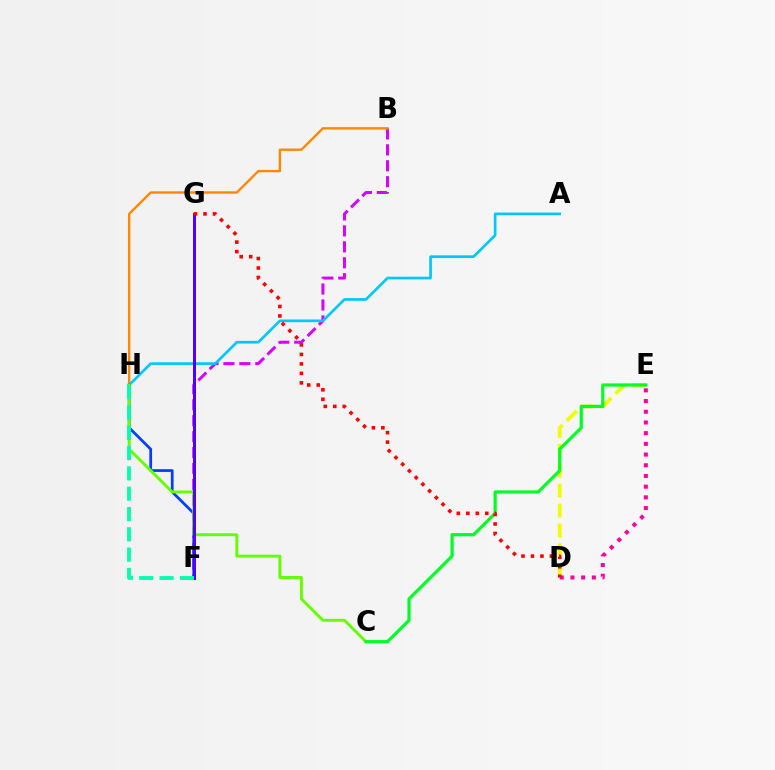{('B', 'F'): [{'color': '#d600ff', 'line_style': 'dashed', 'thickness': 2.16}], ('B', 'H'): [{'color': '#ff8800', 'line_style': 'solid', 'thickness': 1.72}], ('A', 'H'): [{'color': '#00c7ff', 'line_style': 'solid', 'thickness': 1.93}], ('D', 'E'): [{'color': '#eeff00', 'line_style': 'dashed', 'thickness': 2.71}, {'color': '#ff00a0', 'line_style': 'dotted', 'thickness': 2.91}], ('F', 'H'): [{'color': '#003fff', 'line_style': 'solid', 'thickness': 1.98}, {'color': '#00ffaf', 'line_style': 'dashed', 'thickness': 2.76}], ('C', 'H'): [{'color': '#66ff00', 'line_style': 'solid', 'thickness': 2.12}], ('C', 'E'): [{'color': '#00ff27', 'line_style': 'solid', 'thickness': 2.31}], ('F', 'G'): [{'color': '#4f00ff', 'line_style': 'solid', 'thickness': 2.16}], ('D', 'G'): [{'color': '#ff0000', 'line_style': 'dotted', 'thickness': 2.58}]}